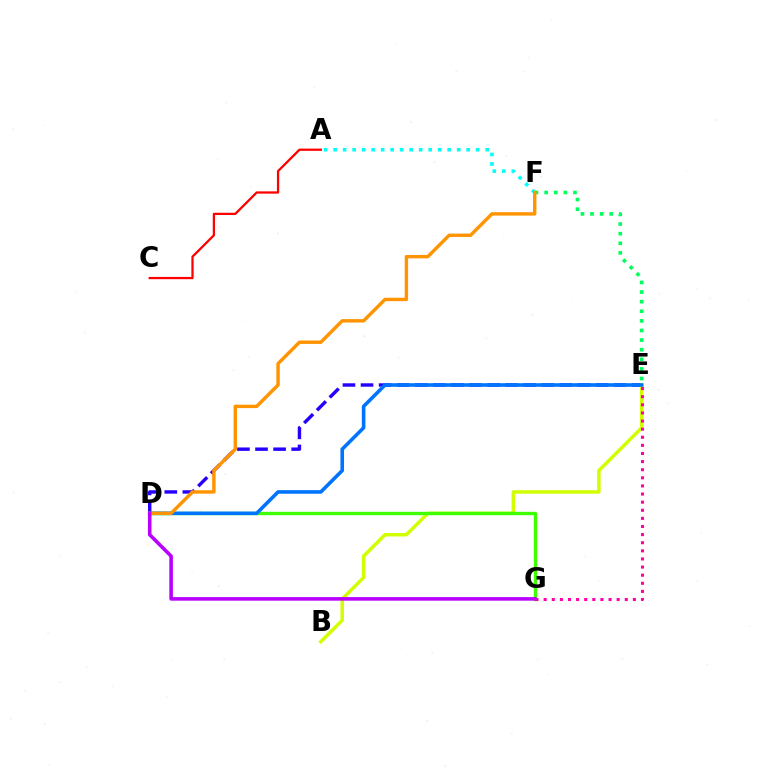{('E', 'F'): [{'color': '#00ff5c', 'line_style': 'dotted', 'thickness': 2.61}], ('A', 'C'): [{'color': '#ff0000', 'line_style': 'solid', 'thickness': 1.63}], ('D', 'E'): [{'color': '#2500ff', 'line_style': 'dashed', 'thickness': 2.46}, {'color': '#0074ff', 'line_style': 'solid', 'thickness': 2.58}], ('B', 'E'): [{'color': '#d1ff00', 'line_style': 'solid', 'thickness': 2.51}], ('D', 'G'): [{'color': '#3dff00', 'line_style': 'solid', 'thickness': 2.42}, {'color': '#b900ff', 'line_style': 'solid', 'thickness': 2.57}], ('A', 'F'): [{'color': '#00fff6', 'line_style': 'dotted', 'thickness': 2.58}], ('D', 'F'): [{'color': '#ff9400', 'line_style': 'solid', 'thickness': 2.45}], ('E', 'G'): [{'color': '#ff00ac', 'line_style': 'dotted', 'thickness': 2.2}]}